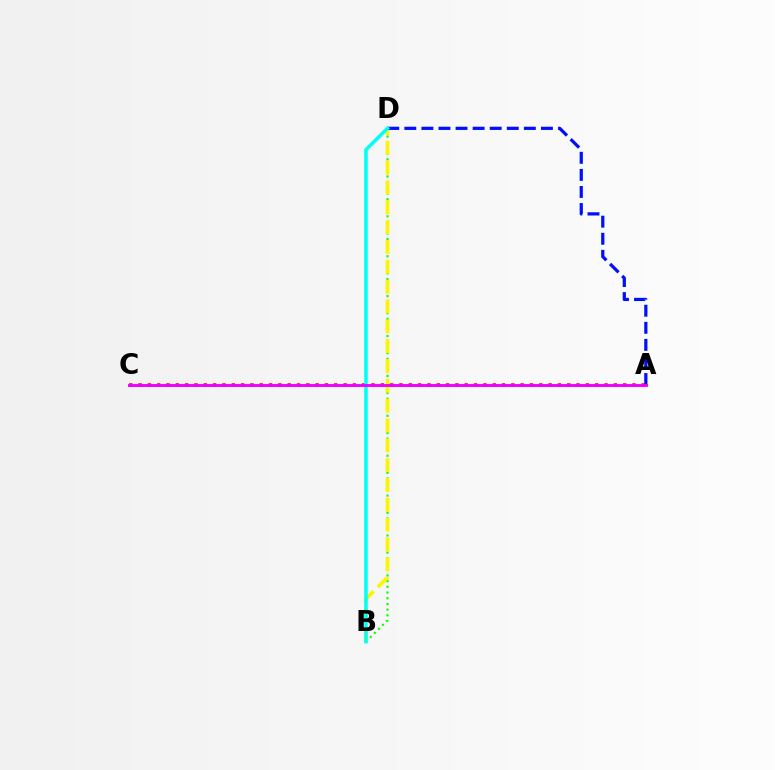{('B', 'D'): [{'color': '#08ff00', 'line_style': 'dotted', 'thickness': 1.55}, {'color': '#fcf500', 'line_style': 'dashed', 'thickness': 2.69}, {'color': '#00fff6', 'line_style': 'solid', 'thickness': 2.53}], ('A', 'D'): [{'color': '#0010ff', 'line_style': 'dashed', 'thickness': 2.32}], ('A', 'C'): [{'color': '#ff0000', 'line_style': 'dotted', 'thickness': 2.53}, {'color': '#ee00ff', 'line_style': 'solid', 'thickness': 2.08}]}